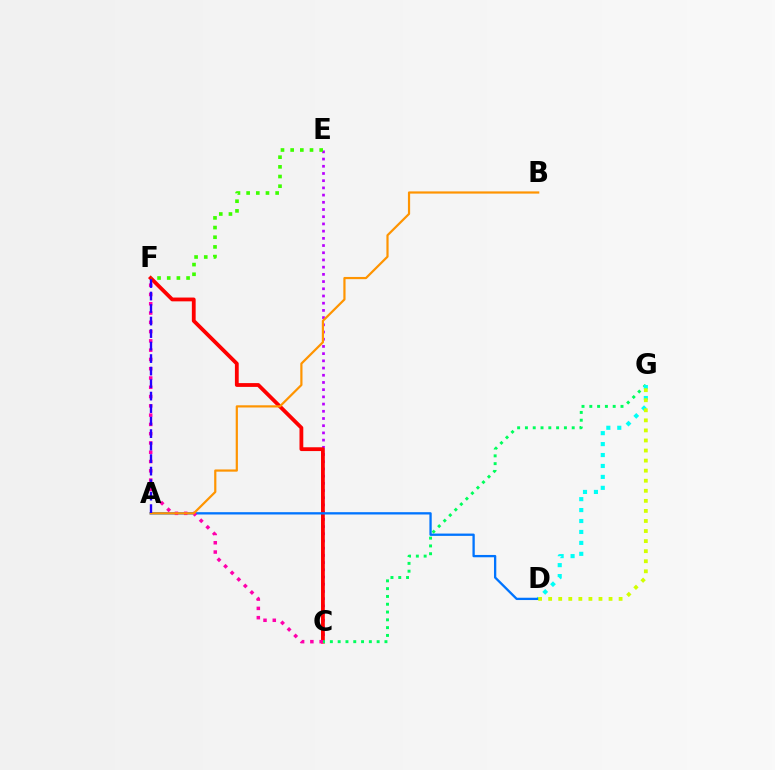{('C', 'E'): [{'color': '#b900ff', 'line_style': 'dotted', 'thickness': 1.96}], ('C', 'F'): [{'color': '#ff0000', 'line_style': 'solid', 'thickness': 2.74}, {'color': '#ff00ac', 'line_style': 'dotted', 'thickness': 2.52}], ('C', 'G'): [{'color': '#00ff5c', 'line_style': 'dotted', 'thickness': 2.12}], ('E', 'F'): [{'color': '#3dff00', 'line_style': 'dotted', 'thickness': 2.63}], ('D', 'G'): [{'color': '#00fff6', 'line_style': 'dotted', 'thickness': 2.97}, {'color': '#d1ff00', 'line_style': 'dotted', 'thickness': 2.73}], ('A', 'D'): [{'color': '#0074ff', 'line_style': 'solid', 'thickness': 1.66}], ('A', 'B'): [{'color': '#ff9400', 'line_style': 'solid', 'thickness': 1.59}], ('A', 'F'): [{'color': '#2500ff', 'line_style': 'dashed', 'thickness': 1.7}]}